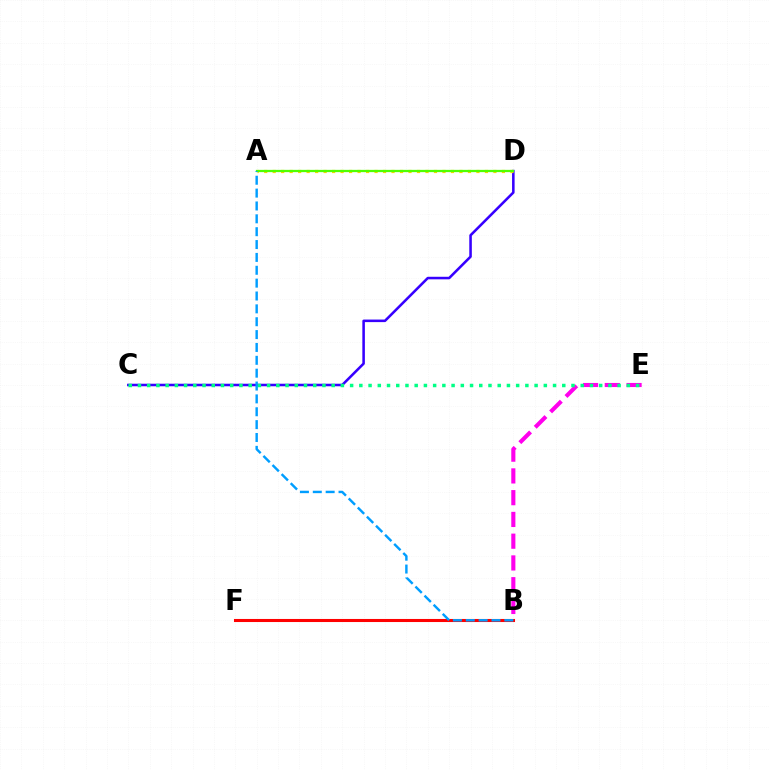{('B', 'F'): [{'color': '#ff0000', 'line_style': 'solid', 'thickness': 2.21}], ('C', 'D'): [{'color': '#3700ff', 'line_style': 'solid', 'thickness': 1.84}], ('A', 'D'): [{'color': '#ffd500', 'line_style': 'dotted', 'thickness': 2.31}, {'color': '#4fff00', 'line_style': 'solid', 'thickness': 1.64}], ('B', 'E'): [{'color': '#ff00ed', 'line_style': 'dashed', 'thickness': 2.96}], ('C', 'E'): [{'color': '#00ff86', 'line_style': 'dotted', 'thickness': 2.51}], ('A', 'B'): [{'color': '#009eff', 'line_style': 'dashed', 'thickness': 1.75}]}